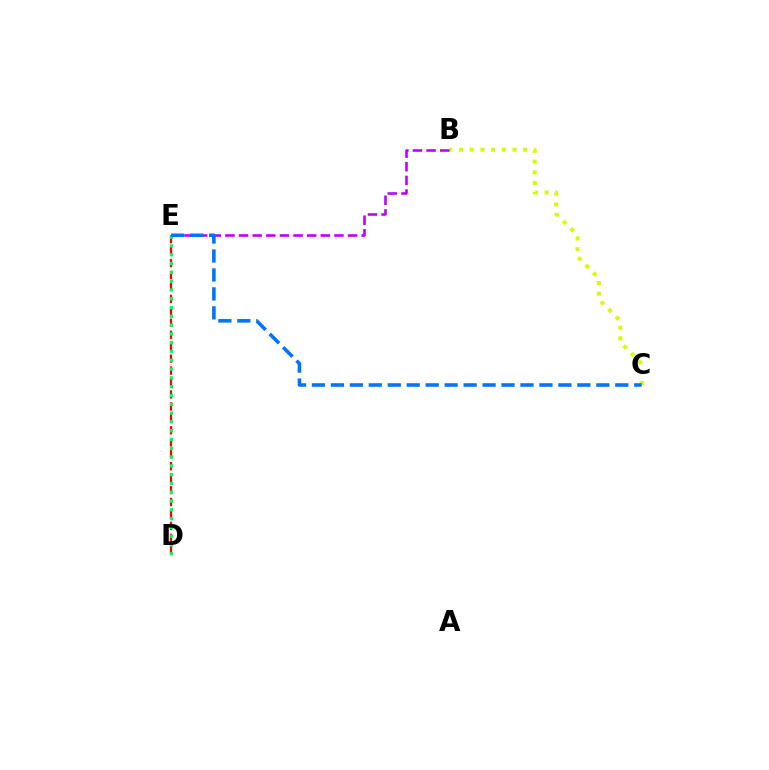{('D', 'E'): [{'color': '#ff0000', 'line_style': 'dashed', 'thickness': 1.62}, {'color': '#00ff5c', 'line_style': 'dotted', 'thickness': 2.39}], ('B', 'C'): [{'color': '#d1ff00', 'line_style': 'dotted', 'thickness': 2.91}], ('B', 'E'): [{'color': '#b900ff', 'line_style': 'dashed', 'thickness': 1.85}], ('C', 'E'): [{'color': '#0074ff', 'line_style': 'dashed', 'thickness': 2.58}]}